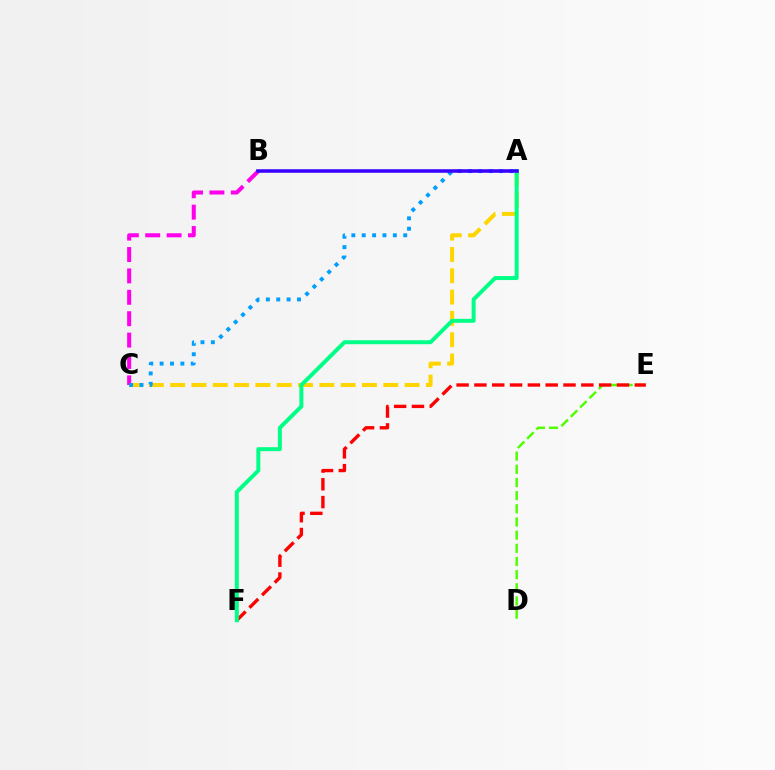{('A', 'C'): [{'color': '#ffd500', 'line_style': 'dashed', 'thickness': 2.9}, {'color': '#009eff', 'line_style': 'dotted', 'thickness': 2.82}], ('B', 'C'): [{'color': '#ff00ed', 'line_style': 'dashed', 'thickness': 2.91}], ('D', 'E'): [{'color': '#4fff00', 'line_style': 'dashed', 'thickness': 1.79}], ('E', 'F'): [{'color': '#ff0000', 'line_style': 'dashed', 'thickness': 2.42}], ('A', 'F'): [{'color': '#00ff86', 'line_style': 'solid', 'thickness': 2.86}], ('A', 'B'): [{'color': '#3700ff', 'line_style': 'solid', 'thickness': 2.54}]}